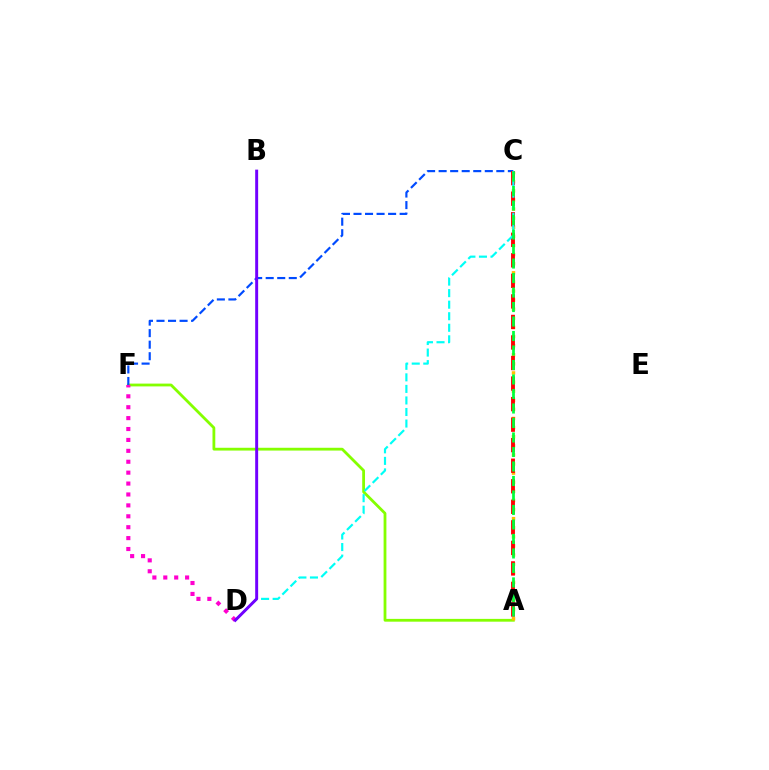{('A', 'F'): [{'color': '#84ff00', 'line_style': 'solid', 'thickness': 2.01}], ('A', 'C'): [{'color': '#ffbd00', 'line_style': 'dotted', 'thickness': 2.47}, {'color': '#ff0000', 'line_style': 'dashed', 'thickness': 2.79}, {'color': '#00ff39', 'line_style': 'dashed', 'thickness': 1.97}], ('C', 'F'): [{'color': '#004bff', 'line_style': 'dashed', 'thickness': 1.57}], ('C', 'D'): [{'color': '#00fff6', 'line_style': 'dashed', 'thickness': 1.57}], ('D', 'F'): [{'color': '#ff00cf', 'line_style': 'dotted', 'thickness': 2.96}], ('B', 'D'): [{'color': '#7200ff', 'line_style': 'solid', 'thickness': 2.13}]}